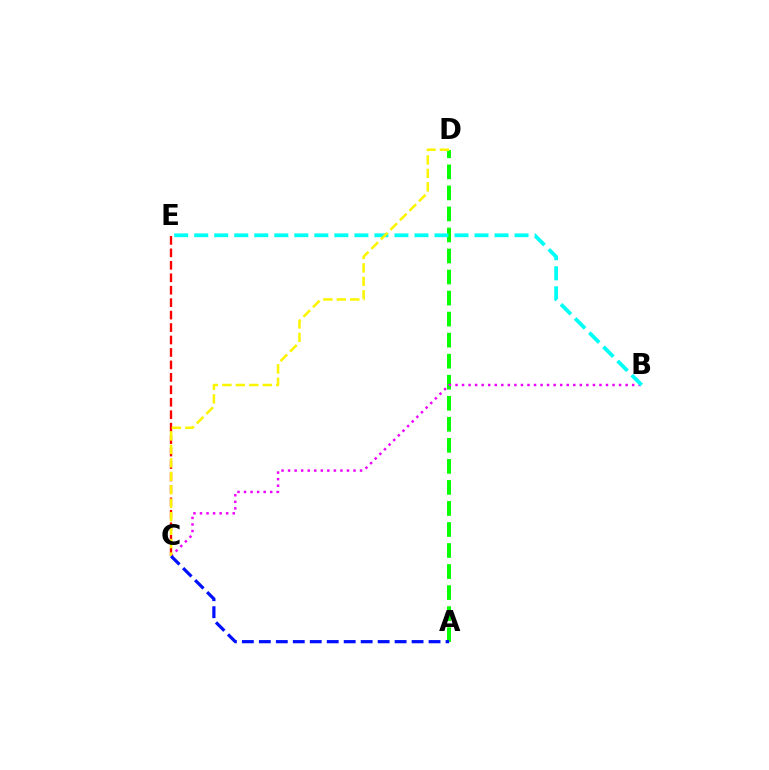{('A', 'D'): [{'color': '#08ff00', 'line_style': 'dashed', 'thickness': 2.86}], ('B', 'C'): [{'color': '#ee00ff', 'line_style': 'dotted', 'thickness': 1.78}], ('C', 'E'): [{'color': '#ff0000', 'line_style': 'dashed', 'thickness': 1.69}], ('B', 'E'): [{'color': '#00fff6', 'line_style': 'dashed', 'thickness': 2.72}], ('C', 'D'): [{'color': '#fcf500', 'line_style': 'dashed', 'thickness': 1.83}], ('A', 'C'): [{'color': '#0010ff', 'line_style': 'dashed', 'thickness': 2.31}]}